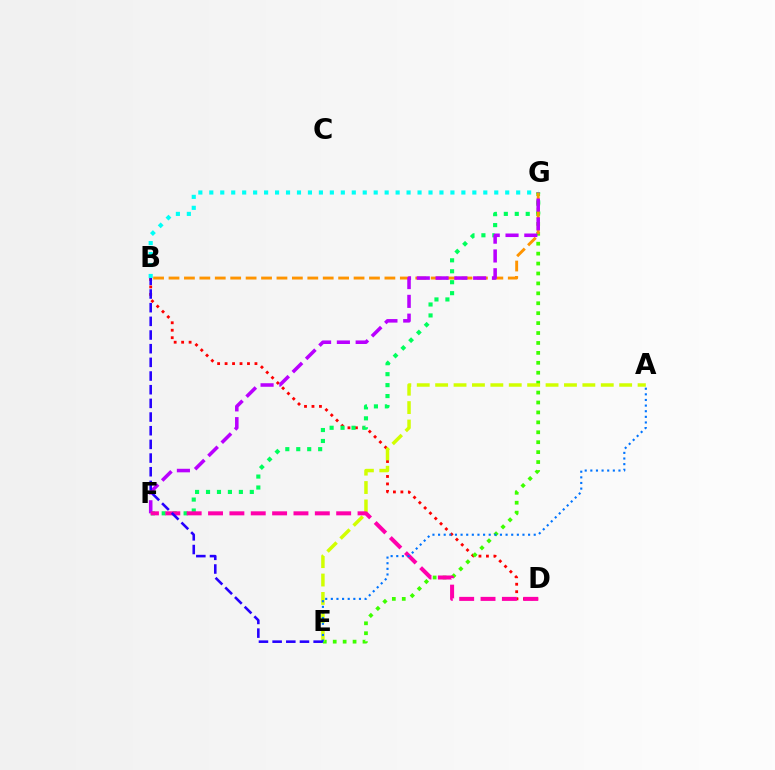{('B', 'D'): [{'color': '#ff0000', 'line_style': 'dotted', 'thickness': 2.03}], ('F', 'G'): [{'color': '#00ff5c', 'line_style': 'dotted', 'thickness': 2.97}, {'color': '#b900ff', 'line_style': 'dashed', 'thickness': 2.55}], ('E', 'G'): [{'color': '#3dff00', 'line_style': 'dotted', 'thickness': 2.7}], ('B', 'G'): [{'color': '#ff9400', 'line_style': 'dashed', 'thickness': 2.09}, {'color': '#00fff6', 'line_style': 'dotted', 'thickness': 2.98}], ('A', 'E'): [{'color': '#d1ff00', 'line_style': 'dashed', 'thickness': 2.5}, {'color': '#0074ff', 'line_style': 'dotted', 'thickness': 1.53}], ('D', 'F'): [{'color': '#ff00ac', 'line_style': 'dashed', 'thickness': 2.9}], ('B', 'E'): [{'color': '#2500ff', 'line_style': 'dashed', 'thickness': 1.86}]}